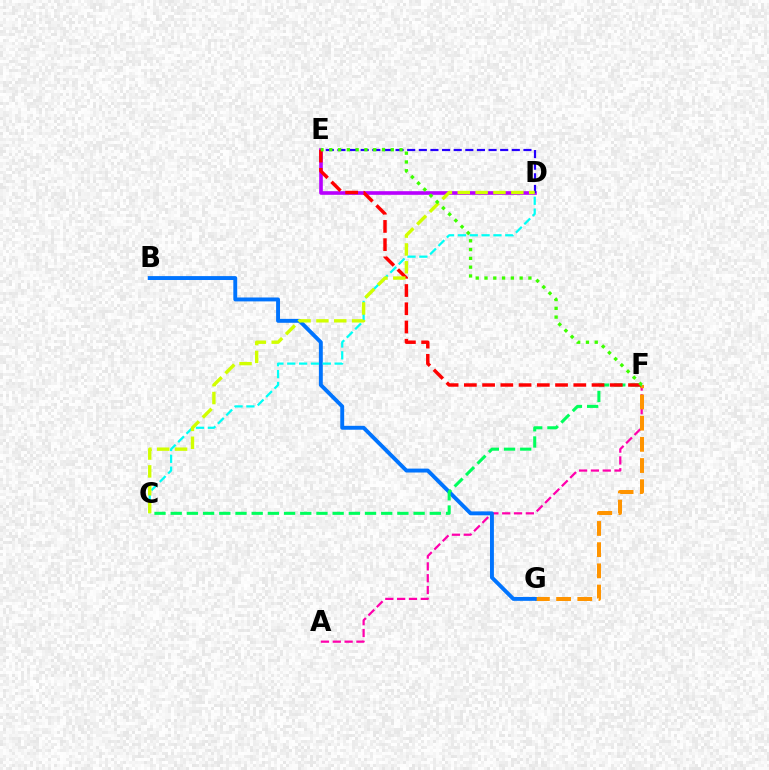{('A', 'F'): [{'color': '#ff00ac', 'line_style': 'dashed', 'thickness': 1.61}], ('F', 'G'): [{'color': '#ff9400', 'line_style': 'dashed', 'thickness': 2.88}], ('D', 'E'): [{'color': '#b900ff', 'line_style': 'solid', 'thickness': 2.62}, {'color': '#2500ff', 'line_style': 'dashed', 'thickness': 1.58}], ('B', 'G'): [{'color': '#0074ff', 'line_style': 'solid', 'thickness': 2.81}], ('C', 'F'): [{'color': '#00ff5c', 'line_style': 'dashed', 'thickness': 2.2}], ('C', 'D'): [{'color': '#00fff6', 'line_style': 'dashed', 'thickness': 1.61}, {'color': '#d1ff00', 'line_style': 'dashed', 'thickness': 2.43}], ('E', 'F'): [{'color': '#ff0000', 'line_style': 'dashed', 'thickness': 2.48}, {'color': '#3dff00', 'line_style': 'dotted', 'thickness': 2.39}]}